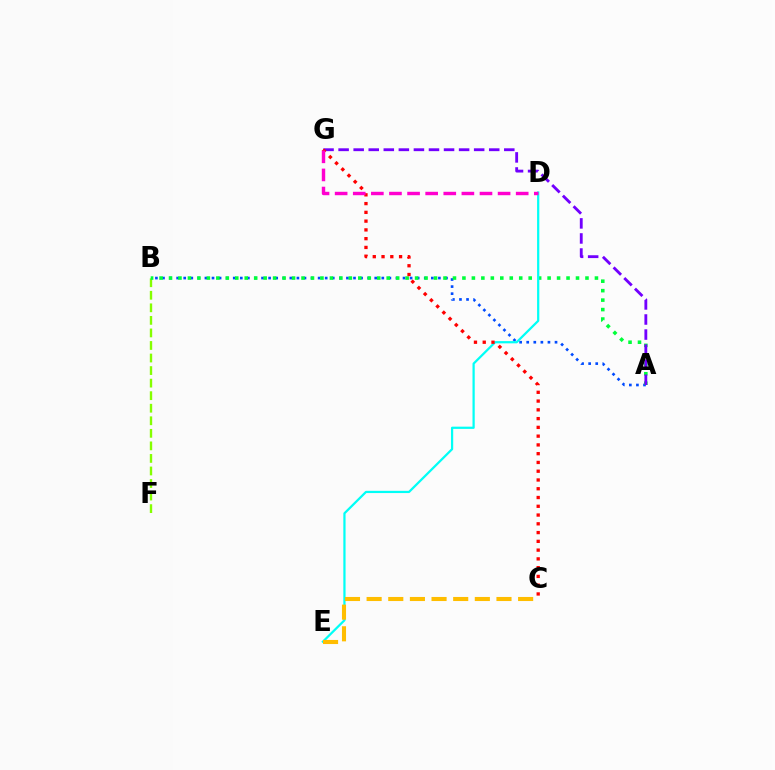{('B', 'F'): [{'color': '#84ff00', 'line_style': 'dashed', 'thickness': 1.7}], ('A', 'B'): [{'color': '#004bff', 'line_style': 'dotted', 'thickness': 1.92}, {'color': '#00ff39', 'line_style': 'dotted', 'thickness': 2.57}], ('D', 'E'): [{'color': '#00fff6', 'line_style': 'solid', 'thickness': 1.61}], ('A', 'G'): [{'color': '#7200ff', 'line_style': 'dashed', 'thickness': 2.05}], ('C', 'G'): [{'color': '#ff0000', 'line_style': 'dotted', 'thickness': 2.38}], ('D', 'G'): [{'color': '#ff00cf', 'line_style': 'dashed', 'thickness': 2.46}], ('C', 'E'): [{'color': '#ffbd00', 'line_style': 'dashed', 'thickness': 2.94}]}